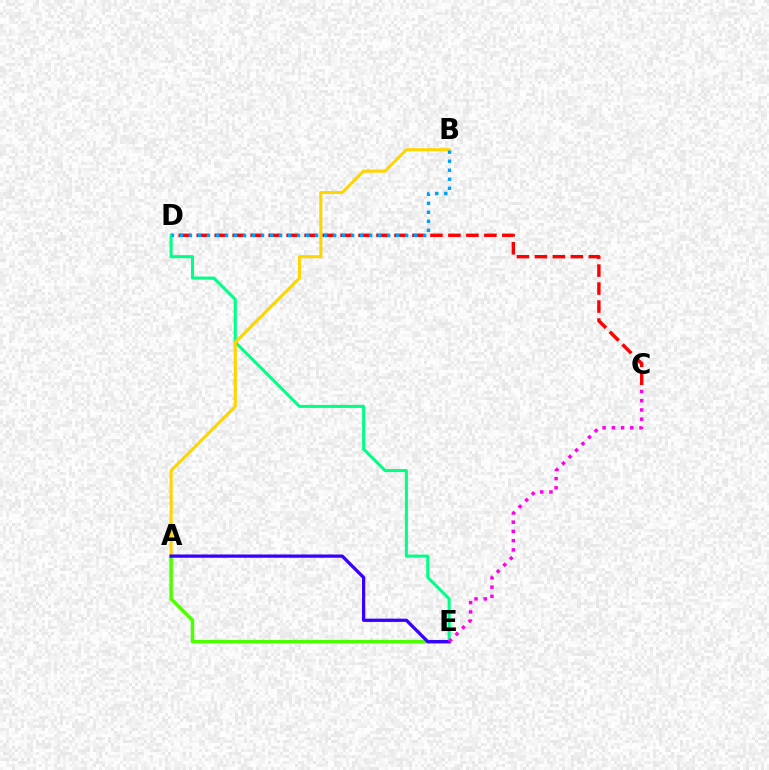{('C', 'D'): [{'color': '#ff0000', 'line_style': 'dashed', 'thickness': 2.44}], ('D', 'E'): [{'color': '#00ff86', 'line_style': 'solid', 'thickness': 2.2}], ('A', 'E'): [{'color': '#4fff00', 'line_style': 'solid', 'thickness': 2.53}, {'color': '#3700ff', 'line_style': 'solid', 'thickness': 2.35}], ('A', 'B'): [{'color': '#ffd500', 'line_style': 'solid', 'thickness': 2.21}], ('B', 'D'): [{'color': '#009eff', 'line_style': 'dotted', 'thickness': 2.45}], ('C', 'E'): [{'color': '#ff00ed', 'line_style': 'dotted', 'thickness': 2.51}]}